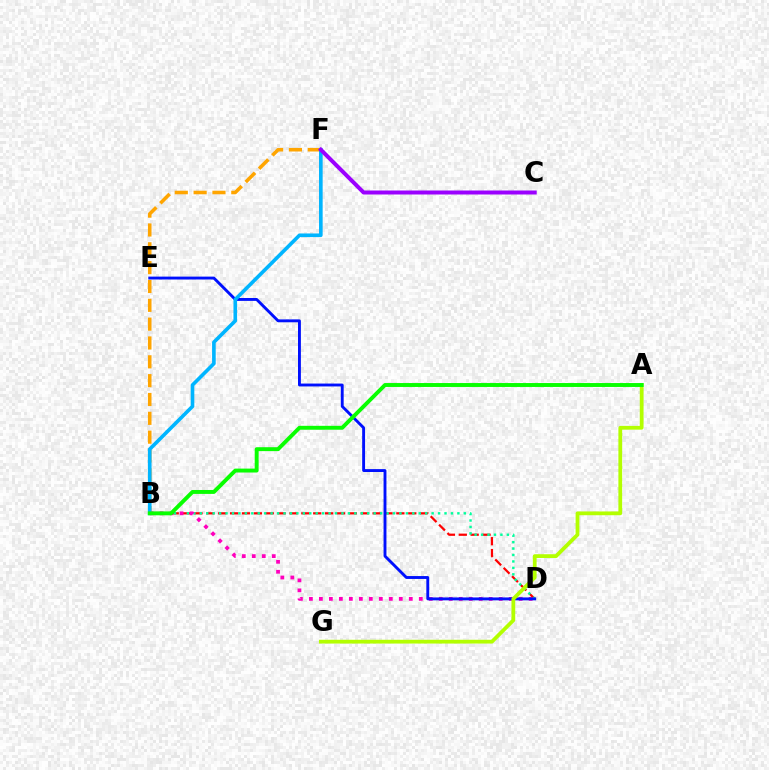{('B', 'D'): [{'color': '#ff0000', 'line_style': 'dashed', 'thickness': 1.61}, {'color': '#00ff9d', 'line_style': 'dotted', 'thickness': 1.75}, {'color': '#ff00bd', 'line_style': 'dotted', 'thickness': 2.71}], ('B', 'F'): [{'color': '#ffa500', 'line_style': 'dashed', 'thickness': 2.56}, {'color': '#00b5ff', 'line_style': 'solid', 'thickness': 2.61}], ('D', 'E'): [{'color': '#0010ff', 'line_style': 'solid', 'thickness': 2.08}], ('A', 'G'): [{'color': '#b3ff00', 'line_style': 'solid', 'thickness': 2.72}], ('C', 'F'): [{'color': '#9b00ff', 'line_style': 'solid', 'thickness': 2.87}], ('A', 'B'): [{'color': '#08ff00', 'line_style': 'solid', 'thickness': 2.82}]}